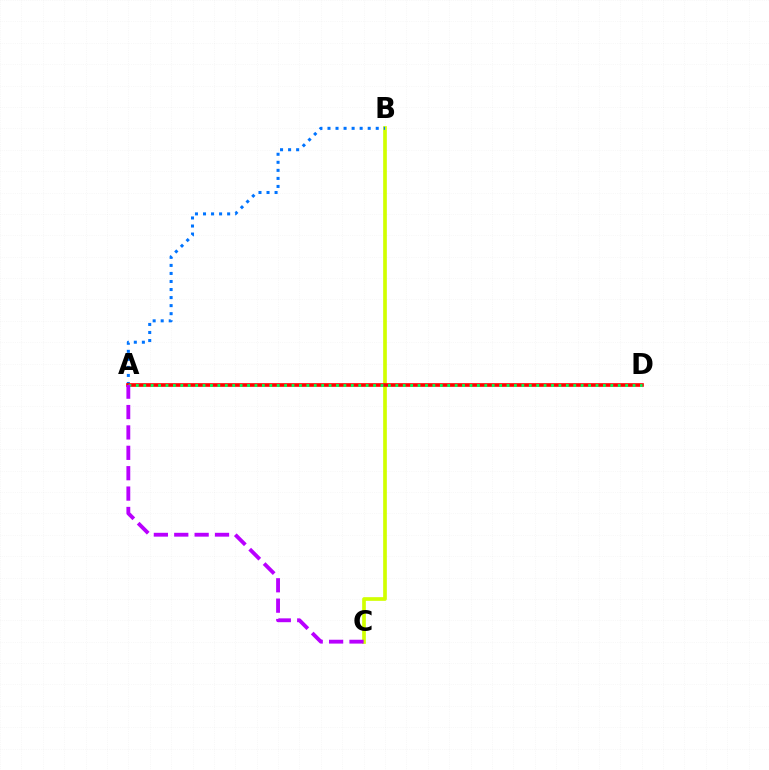{('B', 'C'): [{'color': '#d1ff00', 'line_style': 'solid', 'thickness': 2.65}], ('A', 'B'): [{'color': '#0074ff', 'line_style': 'dotted', 'thickness': 2.19}], ('A', 'D'): [{'color': '#ff0000', 'line_style': 'solid', 'thickness': 2.63}, {'color': '#00ff5c', 'line_style': 'dotted', 'thickness': 2.01}], ('A', 'C'): [{'color': '#b900ff', 'line_style': 'dashed', 'thickness': 2.77}]}